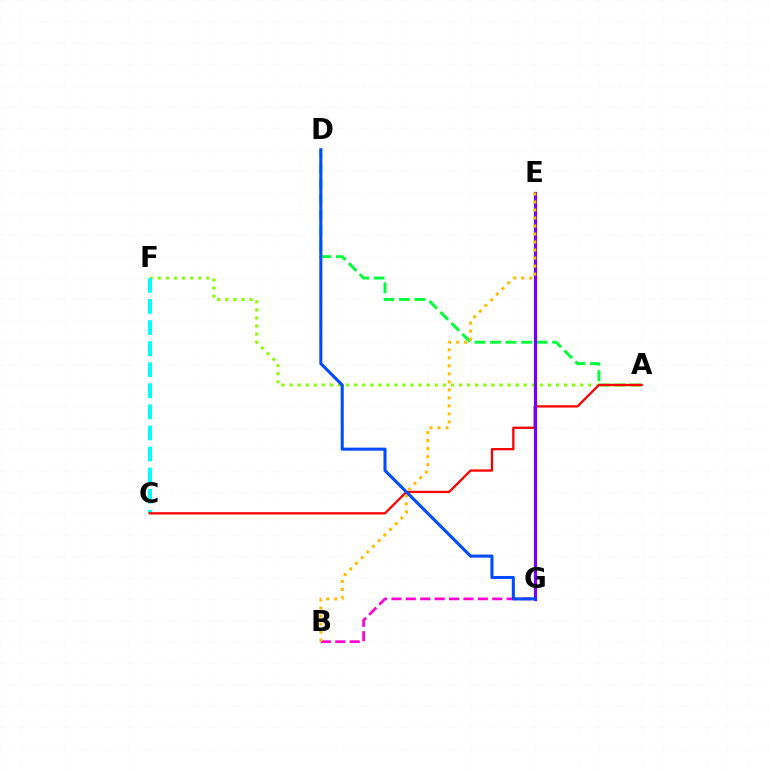{('A', 'D'): [{'color': '#00ff39', 'line_style': 'dashed', 'thickness': 2.11}], ('A', 'F'): [{'color': '#84ff00', 'line_style': 'dotted', 'thickness': 2.19}], ('C', 'F'): [{'color': '#00fff6', 'line_style': 'dashed', 'thickness': 2.86}], ('A', 'C'): [{'color': '#ff0000', 'line_style': 'solid', 'thickness': 1.65}], ('E', 'G'): [{'color': '#7200ff', 'line_style': 'solid', 'thickness': 2.29}], ('B', 'G'): [{'color': '#ff00cf', 'line_style': 'dashed', 'thickness': 1.96}], ('B', 'E'): [{'color': '#ffbd00', 'line_style': 'dotted', 'thickness': 2.18}], ('D', 'G'): [{'color': '#004bff', 'line_style': 'solid', 'thickness': 2.2}]}